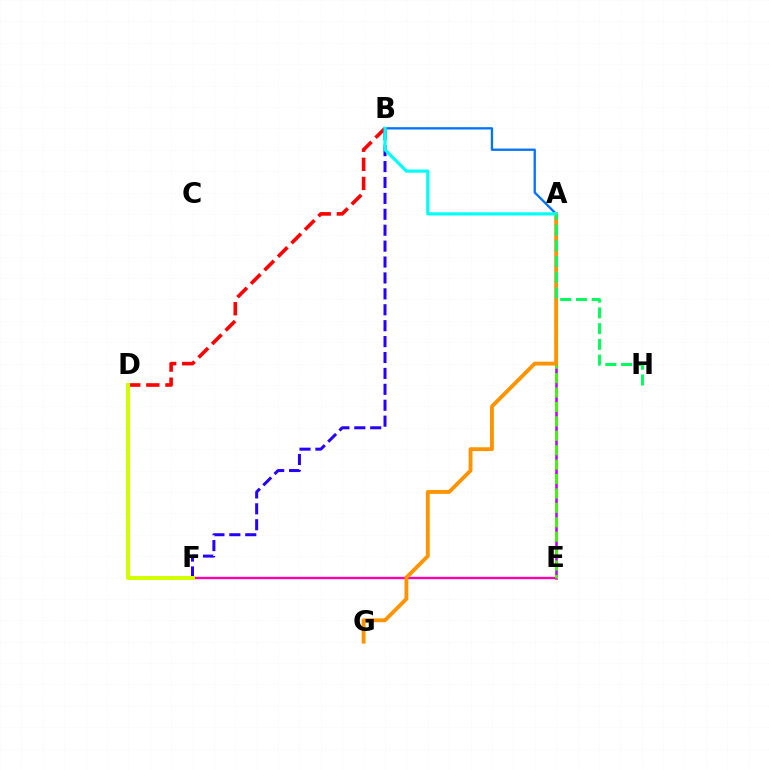{('A', 'E'): [{'color': '#b900ff', 'line_style': 'solid', 'thickness': 1.83}, {'color': '#3dff00', 'line_style': 'dashed', 'thickness': 1.96}], ('B', 'D'): [{'color': '#ff0000', 'line_style': 'dashed', 'thickness': 2.59}], ('E', 'F'): [{'color': '#ff00ac', 'line_style': 'solid', 'thickness': 1.71}], ('B', 'F'): [{'color': '#2500ff', 'line_style': 'dashed', 'thickness': 2.16}], ('A', 'B'): [{'color': '#0074ff', 'line_style': 'solid', 'thickness': 1.67}, {'color': '#00fff6', 'line_style': 'solid', 'thickness': 2.29}], ('A', 'G'): [{'color': '#ff9400', 'line_style': 'solid', 'thickness': 2.78}], ('D', 'F'): [{'color': '#d1ff00', 'line_style': 'solid', 'thickness': 2.88}], ('A', 'H'): [{'color': '#00ff5c', 'line_style': 'dashed', 'thickness': 2.14}]}